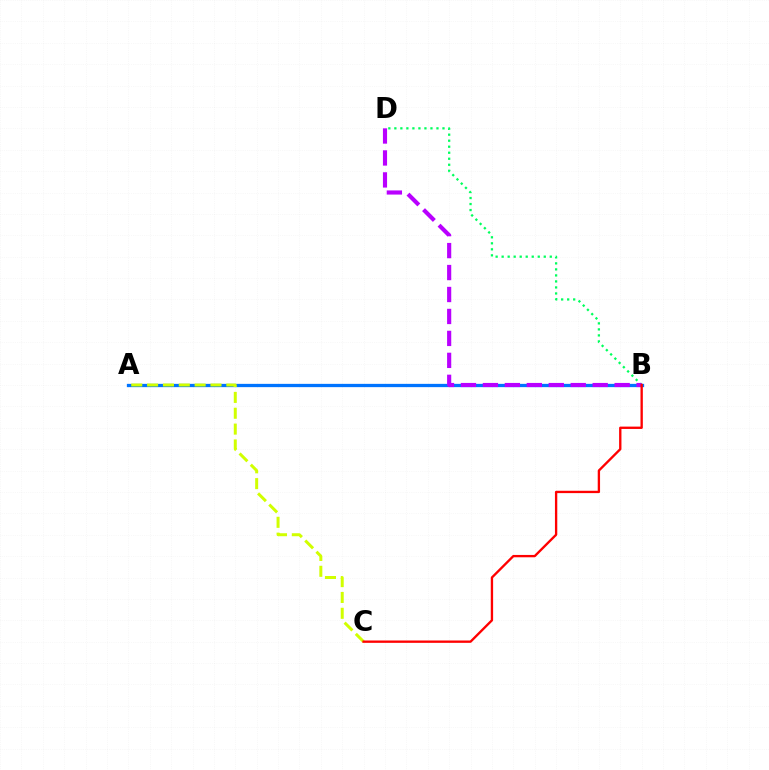{('B', 'D'): [{'color': '#00ff5c', 'line_style': 'dotted', 'thickness': 1.63}, {'color': '#b900ff', 'line_style': 'dashed', 'thickness': 2.98}], ('A', 'B'): [{'color': '#0074ff', 'line_style': 'solid', 'thickness': 2.36}], ('A', 'C'): [{'color': '#d1ff00', 'line_style': 'dashed', 'thickness': 2.15}], ('B', 'C'): [{'color': '#ff0000', 'line_style': 'solid', 'thickness': 1.69}]}